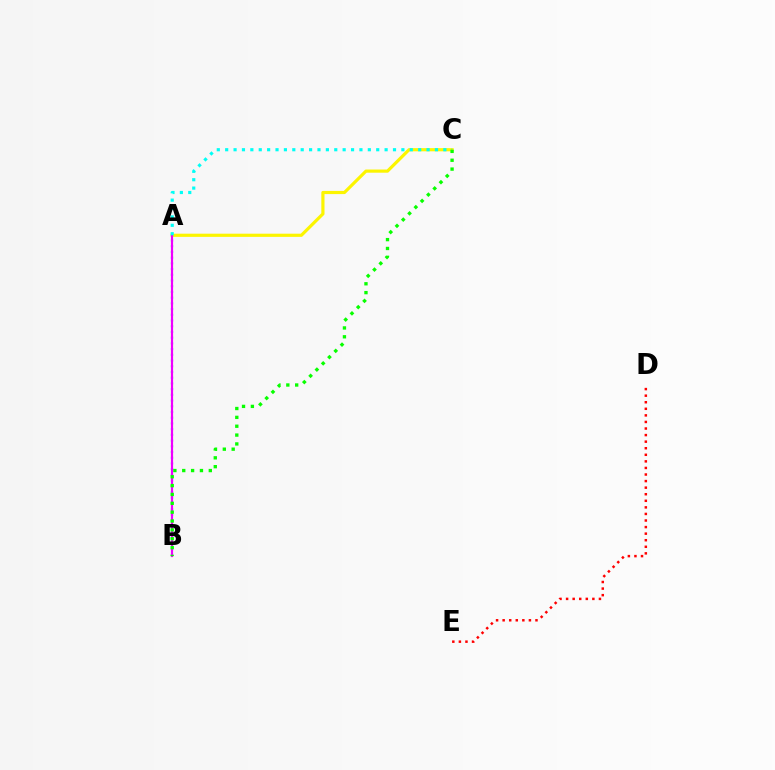{('A', 'B'): [{'color': '#0010ff', 'line_style': 'dotted', 'thickness': 1.55}, {'color': '#ee00ff', 'line_style': 'solid', 'thickness': 1.57}], ('D', 'E'): [{'color': '#ff0000', 'line_style': 'dotted', 'thickness': 1.79}], ('A', 'C'): [{'color': '#fcf500', 'line_style': 'solid', 'thickness': 2.29}, {'color': '#00fff6', 'line_style': 'dotted', 'thickness': 2.28}], ('B', 'C'): [{'color': '#08ff00', 'line_style': 'dotted', 'thickness': 2.41}]}